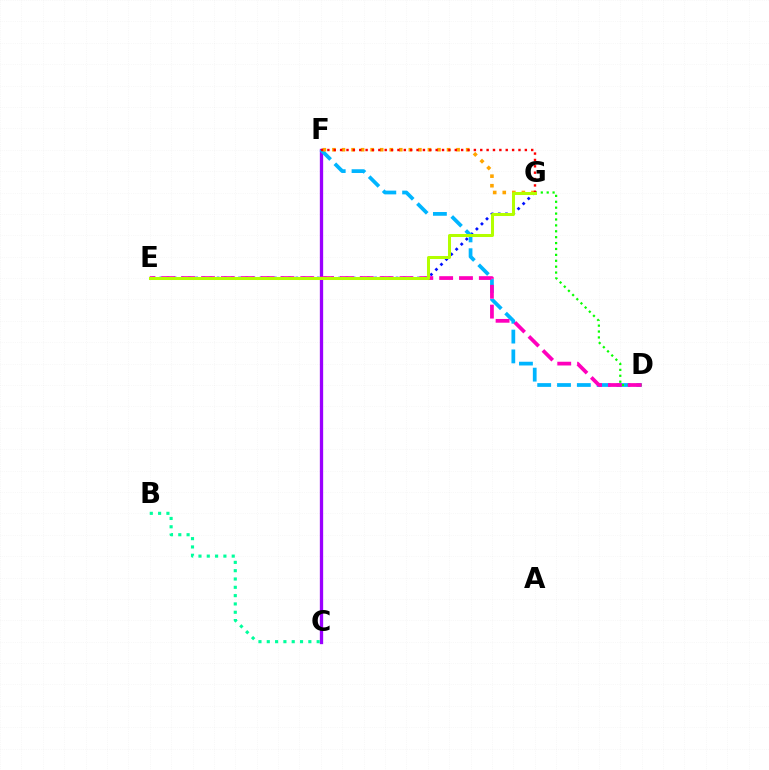{('E', 'G'): [{'color': '#0010ff', 'line_style': 'dotted', 'thickness': 1.94}, {'color': '#b3ff00', 'line_style': 'solid', 'thickness': 2.18}], ('C', 'F'): [{'color': '#9b00ff', 'line_style': 'solid', 'thickness': 2.38}], ('D', 'F'): [{'color': '#00b5ff', 'line_style': 'dashed', 'thickness': 2.69}], ('B', 'C'): [{'color': '#00ff9d', 'line_style': 'dotted', 'thickness': 2.26}], ('D', 'G'): [{'color': '#08ff00', 'line_style': 'dotted', 'thickness': 1.6}], ('F', 'G'): [{'color': '#ffa500', 'line_style': 'dotted', 'thickness': 2.6}, {'color': '#ff0000', 'line_style': 'dotted', 'thickness': 1.73}], ('D', 'E'): [{'color': '#ff00bd', 'line_style': 'dashed', 'thickness': 2.7}]}